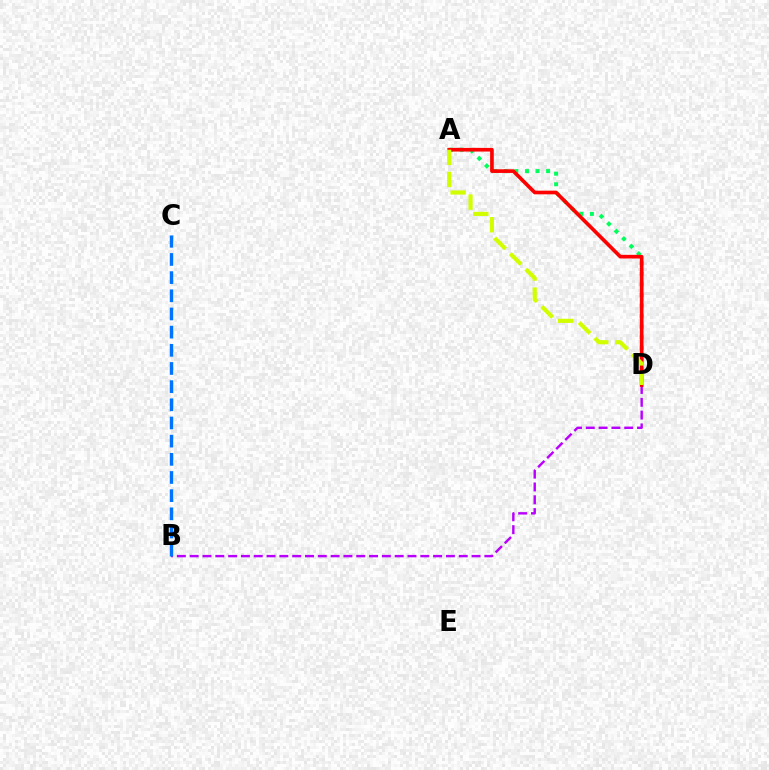{('A', 'D'): [{'color': '#00ff5c', 'line_style': 'dotted', 'thickness': 2.87}, {'color': '#ff0000', 'line_style': 'solid', 'thickness': 2.64}, {'color': '#d1ff00', 'line_style': 'dashed', 'thickness': 2.99}], ('B', 'D'): [{'color': '#b900ff', 'line_style': 'dashed', 'thickness': 1.74}], ('B', 'C'): [{'color': '#0074ff', 'line_style': 'dashed', 'thickness': 2.47}]}